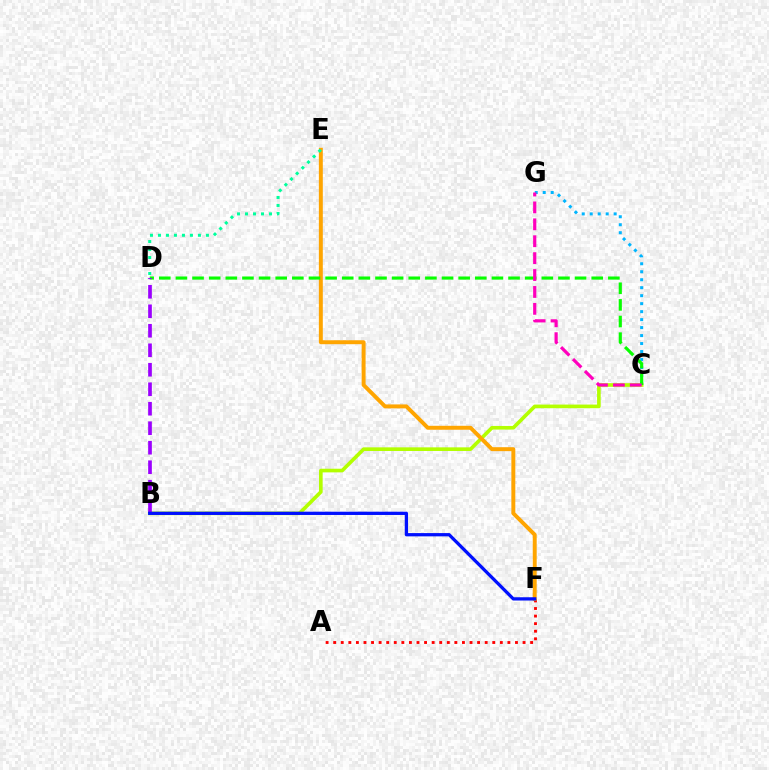{('C', 'G'): [{'color': '#00b5ff', 'line_style': 'dotted', 'thickness': 2.17}, {'color': '#ff00bd', 'line_style': 'dashed', 'thickness': 2.3}], ('B', 'C'): [{'color': '#b3ff00', 'line_style': 'solid', 'thickness': 2.62}], ('A', 'F'): [{'color': '#ff0000', 'line_style': 'dotted', 'thickness': 2.06}], ('E', 'F'): [{'color': '#ffa500', 'line_style': 'solid', 'thickness': 2.84}], ('C', 'D'): [{'color': '#08ff00', 'line_style': 'dashed', 'thickness': 2.26}], ('D', 'E'): [{'color': '#00ff9d', 'line_style': 'dotted', 'thickness': 2.17}], ('B', 'D'): [{'color': '#9b00ff', 'line_style': 'dashed', 'thickness': 2.65}], ('B', 'F'): [{'color': '#0010ff', 'line_style': 'solid', 'thickness': 2.35}]}